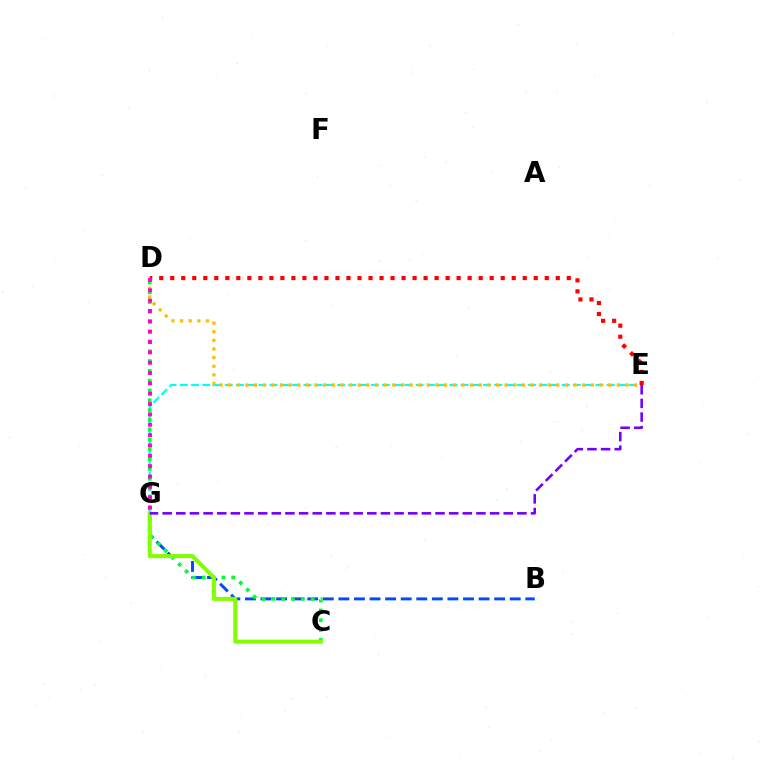{('B', 'G'): [{'color': '#004bff', 'line_style': 'dashed', 'thickness': 2.12}], ('E', 'G'): [{'color': '#00fff6', 'line_style': 'dashed', 'thickness': 1.53}, {'color': '#7200ff', 'line_style': 'dashed', 'thickness': 1.85}], ('D', 'E'): [{'color': '#ff0000', 'line_style': 'dotted', 'thickness': 2.99}, {'color': '#ffbd00', 'line_style': 'dotted', 'thickness': 2.35}], ('C', 'D'): [{'color': '#00ff39', 'line_style': 'dotted', 'thickness': 2.67}], ('D', 'G'): [{'color': '#ff00cf', 'line_style': 'dotted', 'thickness': 2.81}], ('C', 'G'): [{'color': '#84ff00', 'line_style': 'solid', 'thickness': 2.9}]}